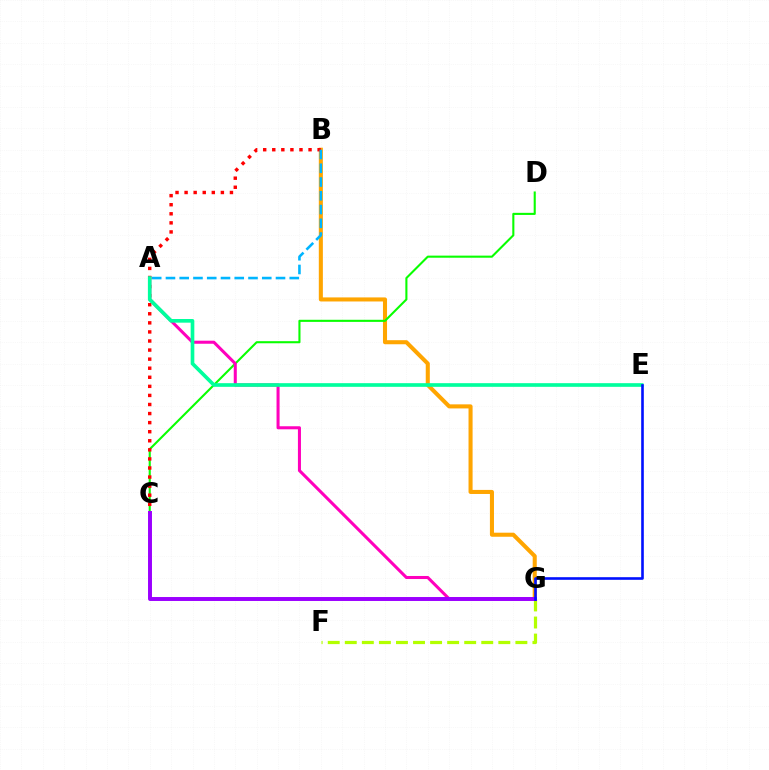{('F', 'G'): [{'color': '#b3ff00', 'line_style': 'dashed', 'thickness': 2.32}], ('B', 'G'): [{'color': '#ffa500', 'line_style': 'solid', 'thickness': 2.93}], ('C', 'D'): [{'color': '#08ff00', 'line_style': 'solid', 'thickness': 1.51}], ('B', 'C'): [{'color': '#ff0000', 'line_style': 'dotted', 'thickness': 2.46}], ('A', 'G'): [{'color': '#ff00bd', 'line_style': 'solid', 'thickness': 2.19}], ('A', 'B'): [{'color': '#00b5ff', 'line_style': 'dashed', 'thickness': 1.87}], ('C', 'G'): [{'color': '#9b00ff', 'line_style': 'solid', 'thickness': 2.84}], ('A', 'E'): [{'color': '#00ff9d', 'line_style': 'solid', 'thickness': 2.64}], ('E', 'G'): [{'color': '#0010ff', 'line_style': 'solid', 'thickness': 1.89}]}